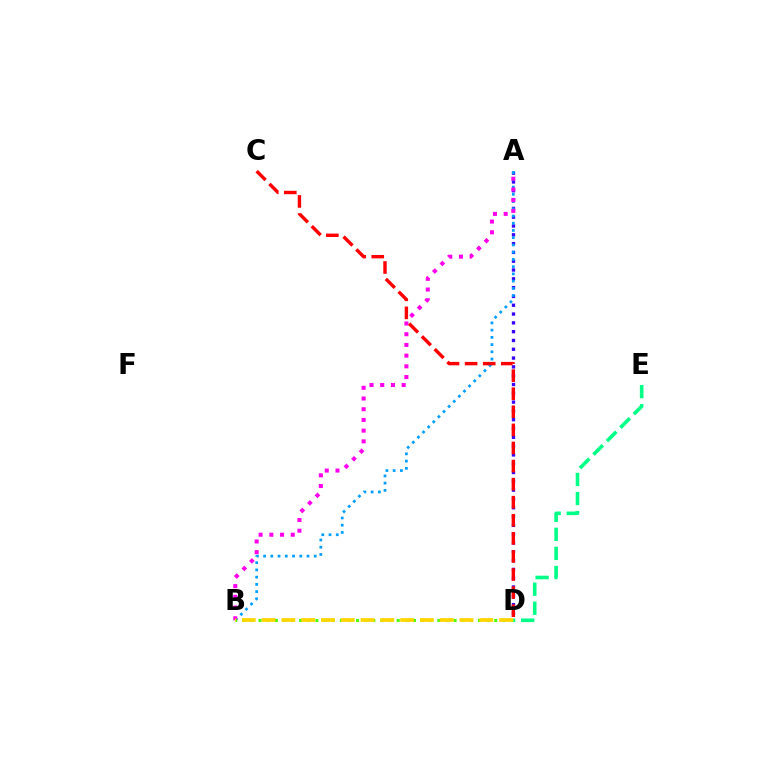{('A', 'D'): [{'color': '#3700ff', 'line_style': 'dotted', 'thickness': 2.39}], ('D', 'E'): [{'color': '#00ff86', 'line_style': 'dashed', 'thickness': 2.59}], ('A', 'B'): [{'color': '#009eff', 'line_style': 'dotted', 'thickness': 1.97}, {'color': '#ff00ed', 'line_style': 'dotted', 'thickness': 2.91}], ('C', 'D'): [{'color': '#ff0000', 'line_style': 'dashed', 'thickness': 2.46}], ('B', 'D'): [{'color': '#4fff00', 'line_style': 'dotted', 'thickness': 2.21}, {'color': '#ffd500', 'line_style': 'dashed', 'thickness': 2.69}]}